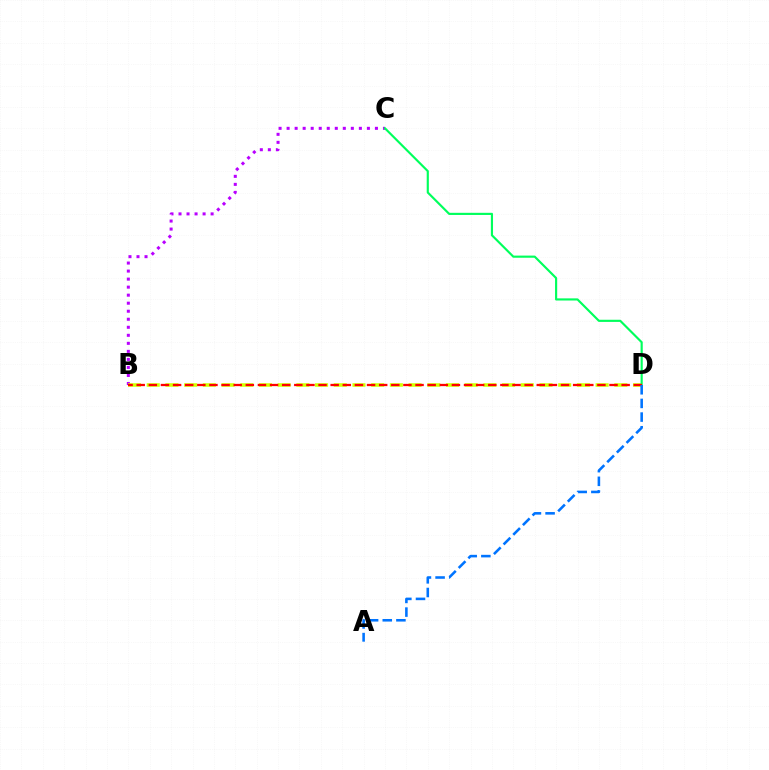{('B', 'C'): [{'color': '#b900ff', 'line_style': 'dotted', 'thickness': 2.18}], ('B', 'D'): [{'color': '#d1ff00', 'line_style': 'dashed', 'thickness': 2.54}, {'color': '#ff0000', 'line_style': 'dashed', 'thickness': 1.65}], ('C', 'D'): [{'color': '#00ff5c', 'line_style': 'solid', 'thickness': 1.55}], ('A', 'D'): [{'color': '#0074ff', 'line_style': 'dashed', 'thickness': 1.86}]}